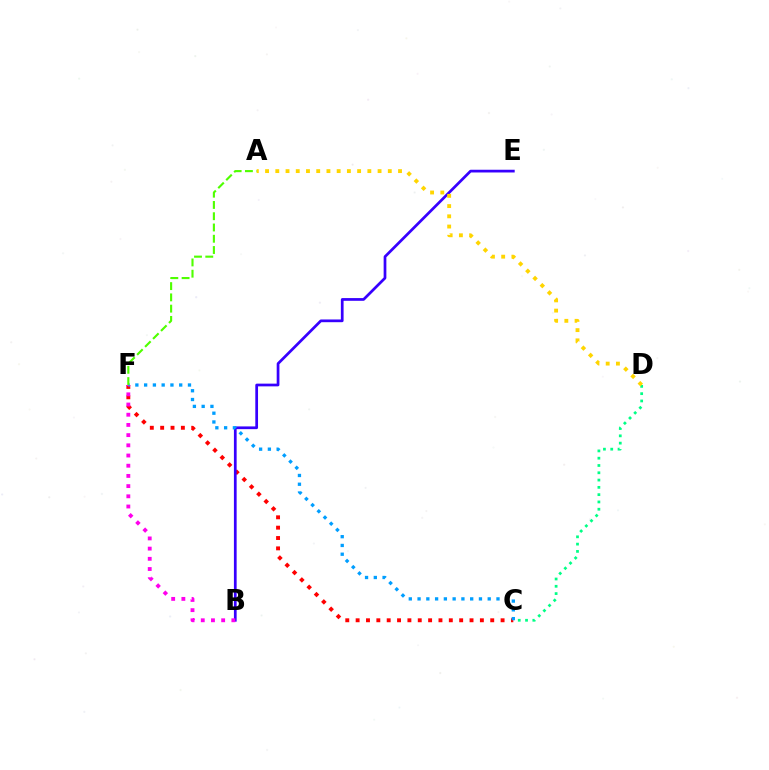{('C', 'F'): [{'color': '#ff0000', 'line_style': 'dotted', 'thickness': 2.81}, {'color': '#009eff', 'line_style': 'dotted', 'thickness': 2.38}], ('C', 'D'): [{'color': '#00ff86', 'line_style': 'dotted', 'thickness': 1.98}], ('B', 'E'): [{'color': '#3700ff', 'line_style': 'solid', 'thickness': 1.96}], ('A', 'D'): [{'color': '#ffd500', 'line_style': 'dotted', 'thickness': 2.78}], ('B', 'F'): [{'color': '#ff00ed', 'line_style': 'dotted', 'thickness': 2.77}], ('A', 'F'): [{'color': '#4fff00', 'line_style': 'dashed', 'thickness': 1.53}]}